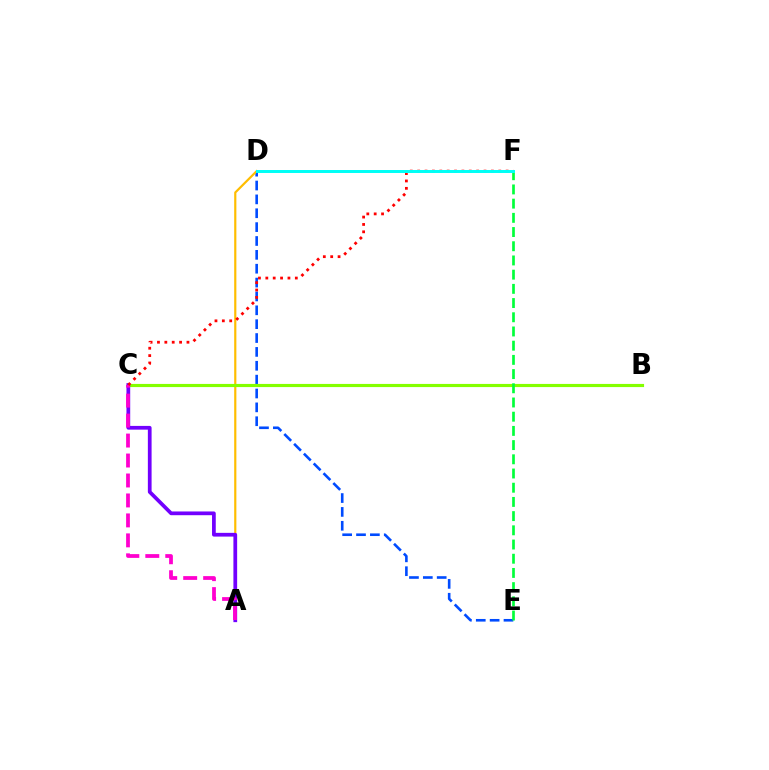{('D', 'E'): [{'color': '#004bff', 'line_style': 'dashed', 'thickness': 1.88}], ('A', 'D'): [{'color': '#ffbd00', 'line_style': 'solid', 'thickness': 1.58}], ('B', 'C'): [{'color': '#84ff00', 'line_style': 'solid', 'thickness': 2.27}], ('A', 'C'): [{'color': '#7200ff', 'line_style': 'solid', 'thickness': 2.69}, {'color': '#ff00cf', 'line_style': 'dashed', 'thickness': 2.71}], ('E', 'F'): [{'color': '#00ff39', 'line_style': 'dashed', 'thickness': 1.93}], ('C', 'F'): [{'color': '#ff0000', 'line_style': 'dotted', 'thickness': 2.0}], ('D', 'F'): [{'color': '#00fff6', 'line_style': 'solid', 'thickness': 2.14}]}